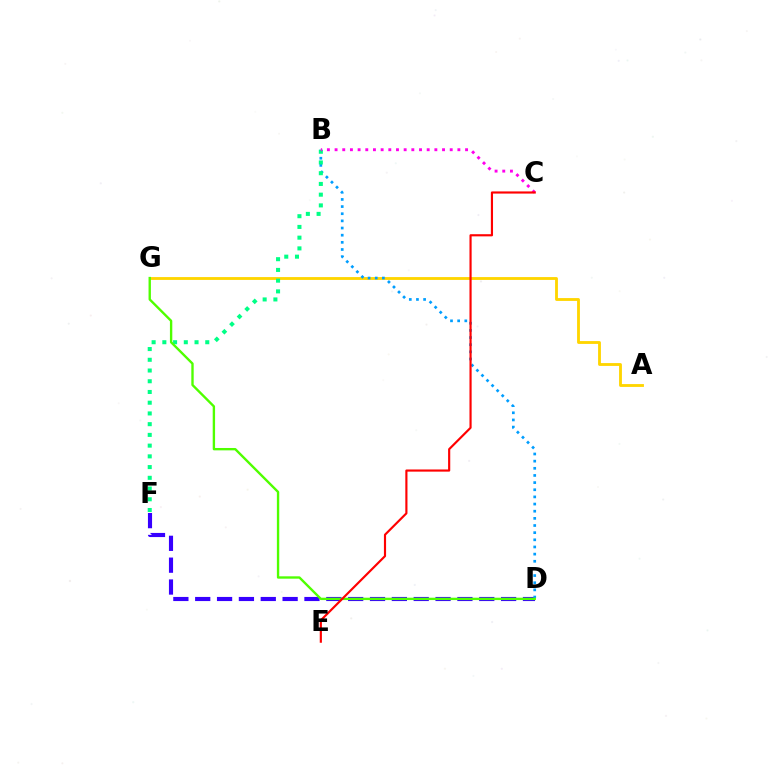{('D', 'F'): [{'color': '#3700ff', 'line_style': 'dashed', 'thickness': 2.97}], ('A', 'G'): [{'color': '#ffd500', 'line_style': 'solid', 'thickness': 2.05}], ('B', 'D'): [{'color': '#009eff', 'line_style': 'dotted', 'thickness': 1.94}], ('B', 'F'): [{'color': '#00ff86', 'line_style': 'dotted', 'thickness': 2.92}], ('B', 'C'): [{'color': '#ff00ed', 'line_style': 'dotted', 'thickness': 2.09}], ('D', 'G'): [{'color': '#4fff00', 'line_style': 'solid', 'thickness': 1.7}], ('C', 'E'): [{'color': '#ff0000', 'line_style': 'solid', 'thickness': 1.55}]}